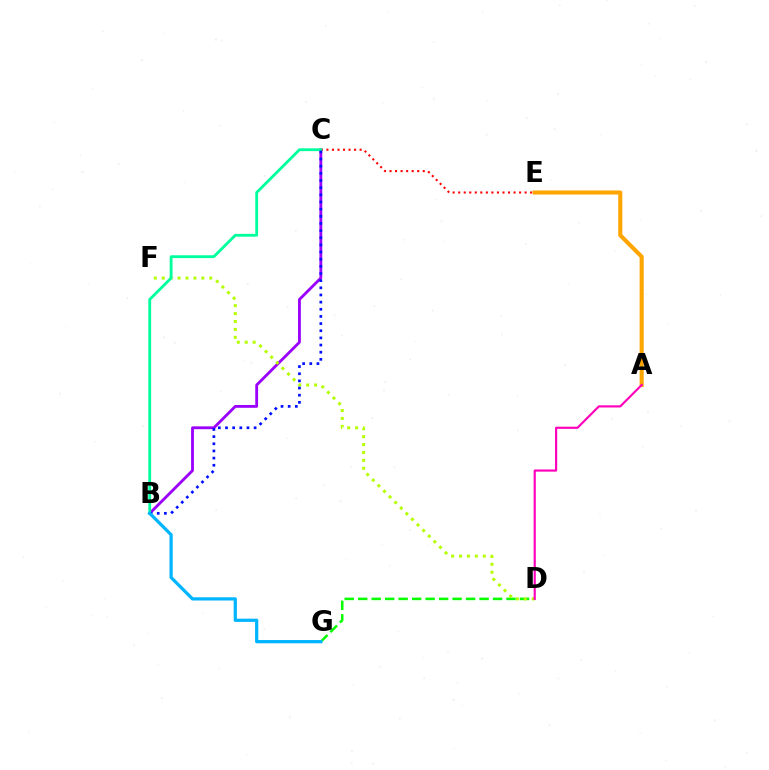{('B', 'C'): [{'color': '#9b00ff', 'line_style': 'solid', 'thickness': 2.04}, {'color': '#00ff9d', 'line_style': 'solid', 'thickness': 2.03}, {'color': '#0010ff', 'line_style': 'dotted', 'thickness': 1.94}], ('D', 'G'): [{'color': '#08ff00', 'line_style': 'dashed', 'thickness': 1.83}], ('C', 'E'): [{'color': '#ff0000', 'line_style': 'dotted', 'thickness': 1.5}], ('D', 'F'): [{'color': '#b3ff00', 'line_style': 'dotted', 'thickness': 2.15}], ('A', 'E'): [{'color': '#ffa500', 'line_style': 'solid', 'thickness': 2.94}], ('A', 'D'): [{'color': '#ff00bd', 'line_style': 'solid', 'thickness': 1.56}], ('B', 'G'): [{'color': '#00b5ff', 'line_style': 'solid', 'thickness': 2.33}]}